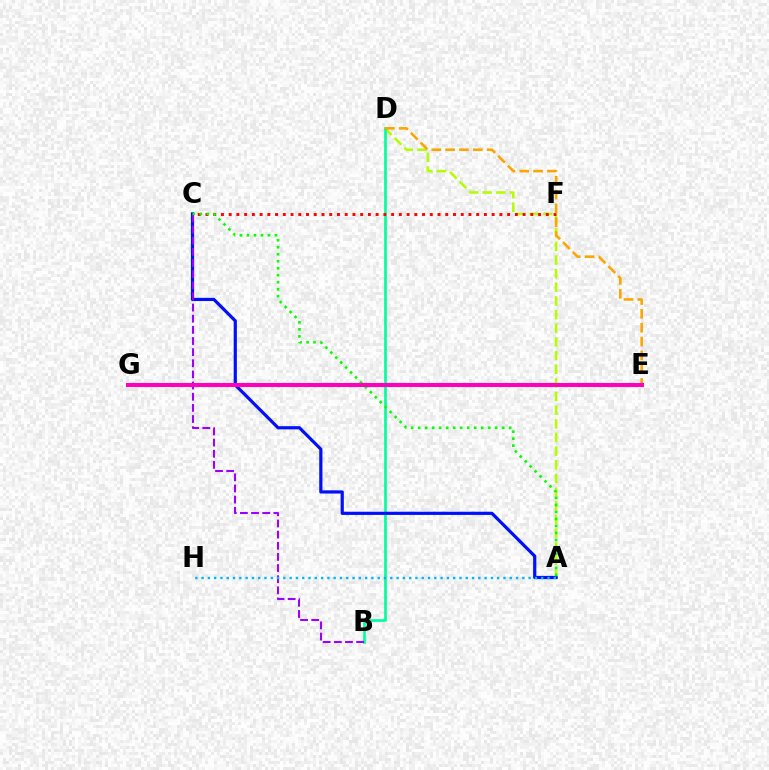{('A', 'D'): [{'color': '#b3ff00', 'line_style': 'dashed', 'thickness': 1.85}], ('B', 'D'): [{'color': '#00ff9d', 'line_style': 'solid', 'thickness': 1.93}], ('C', 'F'): [{'color': '#ff0000', 'line_style': 'dotted', 'thickness': 2.1}], ('D', 'E'): [{'color': '#ffa500', 'line_style': 'dashed', 'thickness': 1.88}], ('A', 'C'): [{'color': '#0010ff', 'line_style': 'solid', 'thickness': 2.3}, {'color': '#08ff00', 'line_style': 'dotted', 'thickness': 1.9}], ('B', 'C'): [{'color': '#9b00ff', 'line_style': 'dashed', 'thickness': 1.51}], ('A', 'H'): [{'color': '#00b5ff', 'line_style': 'dotted', 'thickness': 1.71}], ('E', 'G'): [{'color': '#ff00bd', 'line_style': 'solid', 'thickness': 2.94}]}